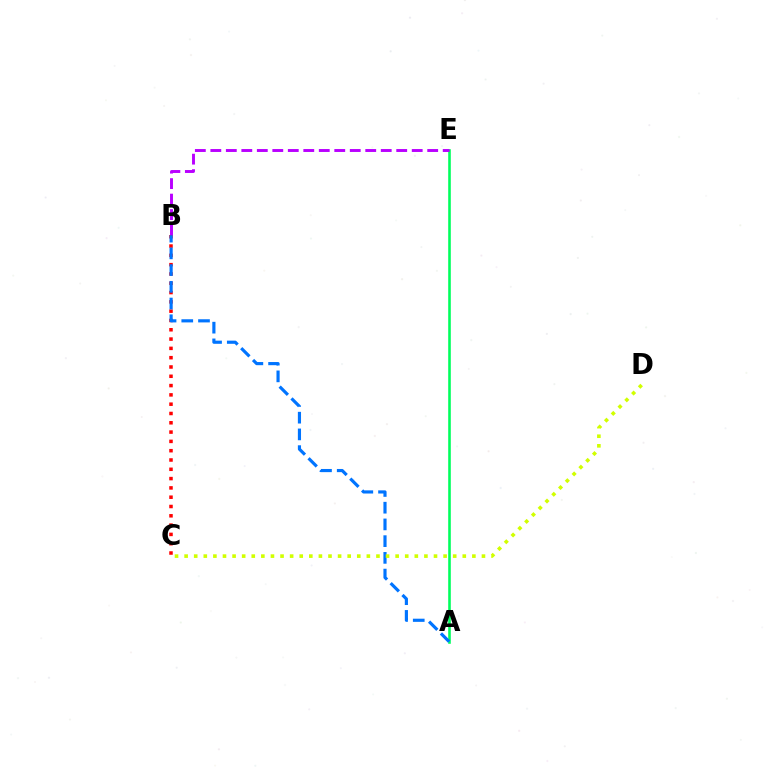{('B', 'C'): [{'color': '#ff0000', 'line_style': 'dotted', 'thickness': 2.53}], ('A', 'E'): [{'color': '#00ff5c', 'line_style': 'solid', 'thickness': 1.87}], ('B', 'E'): [{'color': '#b900ff', 'line_style': 'dashed', 'thickness': 2.1}], ('A', 'B'): [{'color': '#0074ff', 'line_style': 'dashed', 'thickness': 2.27}], ('C', 'D'): [{'color': '#d1ff00', 'line_style': 'dotted', 'thickness': 2.61}]}